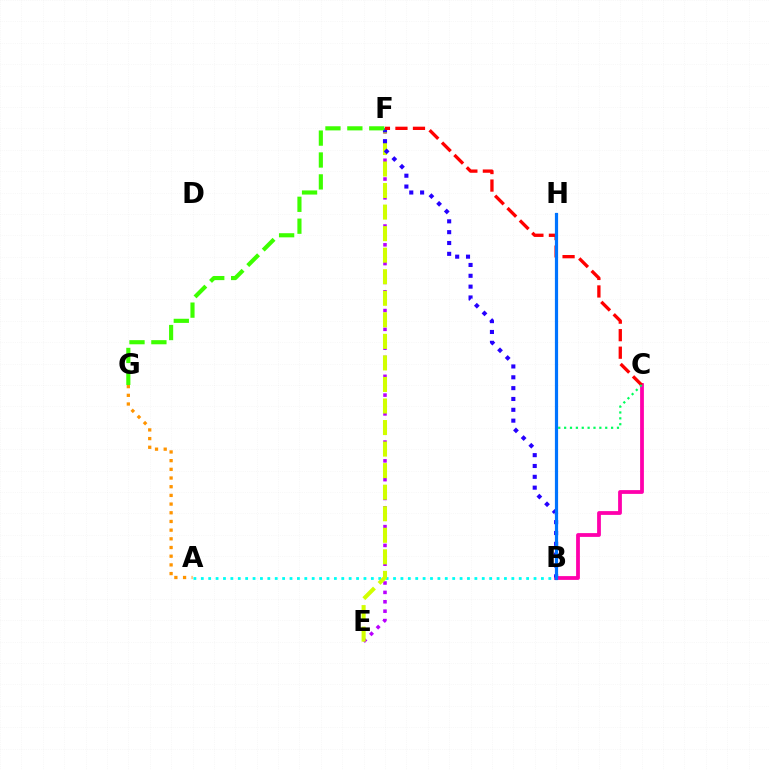{('A', 'B'): [{'color': '#00fff6', 'line_style': 'dotted', 'thickness': 2.01}], ('E', 'F'): [{'color': '#b900ff', 'line_style': 'dotted', 'thickness': 2.55}, {'color': '#d1ff00', 'line_style': 'dashed', 'thickness': 2.93}], ('B', 'C'): [{'color': '#ff00ac', 'line_style': 'solid', 'thickness': 2.72}, {'color': '#00ff5c', 'line_style': 'dotted', 'thickness': 1.6}], ('B', 'F'): [{'color': '#2500ff', 'line_style': 'dotted', 'thickness': 2.94}], ('A', 'G'): [{'color': '#ff9400', 'line_style': 'dotted', 'thickness': 2.36}], ('C', 'F'): [{'color': '#ff0000', 'line_style': 'dashed', 'thickness': 2.38}], ('F', 'G'): [{'color': '#3dff00', 'line_style': 'dashed', 'thickness': 2.97}], ('B', 'H'): [{'color': '#0074ff', 'line_style': 'solid', 'thickness': 2.3}]}